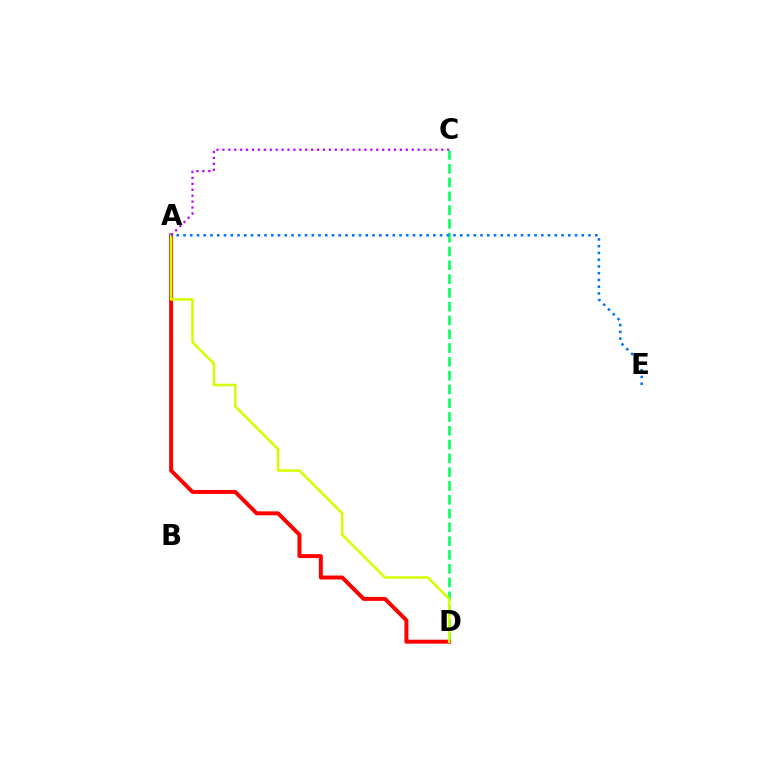{('C', 'D'): [{'color': '#00ff5c', 'line_style': 'dashed', 'thickness': 1.87}], ('A', 'D'): [{'color': '#ff0000', 'line_style': 'solid', 'thickness': 2.85}, {'color': '#d1ff00', 'line_style': 'solid', 'thickness': 1.82}], ('A', 'C'): [{'color': '#b900ff', 'line_style': 'dotted', 'thickness': 1.61}], ('A', 'E'): [{'color': '#0074ff', 'line_style': 'dotted', 'thickness': 1.83}]}